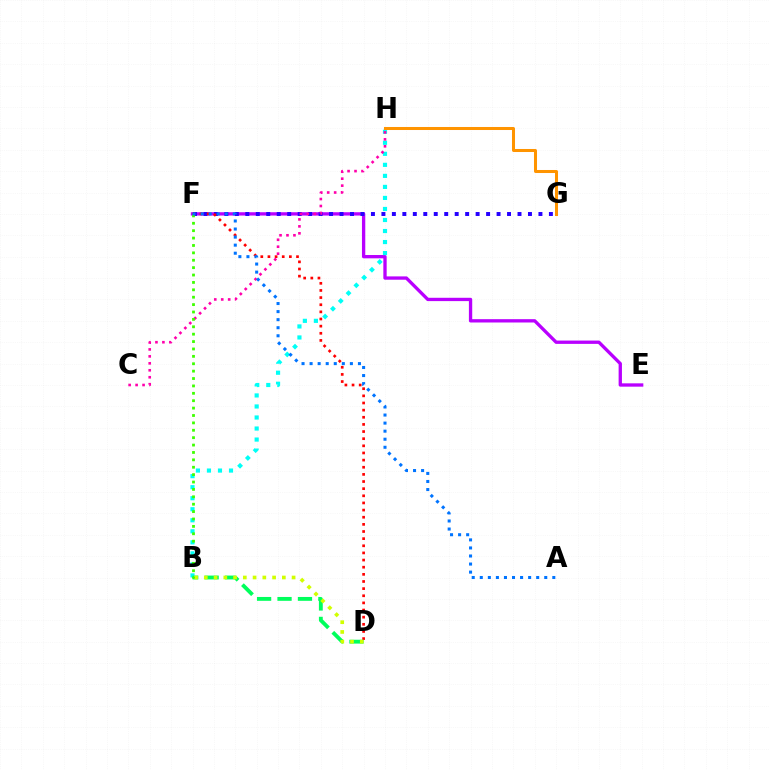{('E', 'F'): [{'color': '#b900ff', 'line_style': 'solid', 'thickness': 2.39}], ('B', 'H'): [{'color': '#00fff6', 'line_style': 'dotted', 'thickness': 3.0}], ('F', 'G'): [{'color': '#2500ff', 'line_style': 'dotted', 'thickness': 2.84}], ('G', 'H'): [{'color': '#ff9400', 'line_style': 'solid', 'thickness': 2.17}], ('D', 'F'): [{'color': '#ff0000', 'line_style': 'dotted', 'thickness': 1.94}], ('C', 'H'): [{'color': '#ff00ac', 'line_style': 'dotted', 'thickness': 1.89}], ('B', 'D'): [{'color': '#00ff5c', 'line_style': 'dashed', 'thickness': 2.78}, {'color': '#d1ff00', 'line_style': 'dotted', 'thickness': 2.65}], ('B', 'F'): [{'color': '#3dff00', 'line_style': 'dotted', 'thickness': 2.01}], ('A', 'F'): [{'color': '#0074ff', 'line_style': 'dotted', 'thickness': 2.19}]}